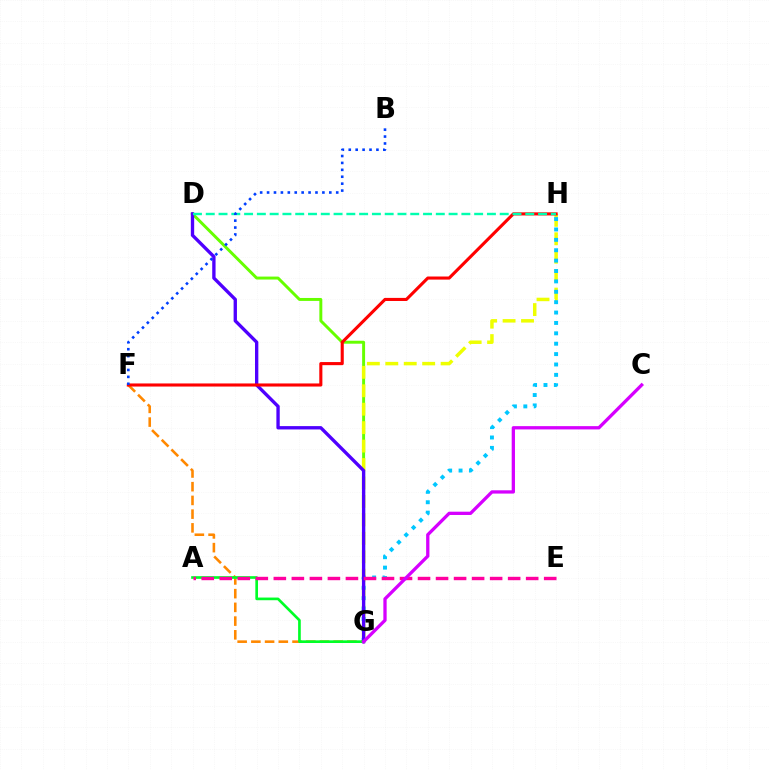{('D', 'G'): [{'color': '#66ff00', 'line_style': 'solid', 'thickness': 2.12}, {'color': '#4f00ff', 'line_style': 'solid', 'thickness': 2.41}], ('G', 'H'): [{'color': '#eeff00', 'line_style': 'dashed', 'thickness': 2.51}, {'color': '#00c7ff', 'line_style': 'dotted', 'thickness': 2.82}], ('F', 'G'): [{'color': '#ff8800', 'line_style': 'dashed', 'thickness': 1.86}], ('F', 'H'): [{'color': '#ff0000', 'line_style': 'solid', 'thickness': 2.23}], ('A', 'G'): [{'color': '#00ff27', 'line_style': 'solid', 'thickness': 1.92}], ('D', 'H'): [{'color': '#00ffaf', 'line_style': 'dashed', 'thickness': 1.74}], ('A', 'E'): [{'color': '#ff00a0', 'line_style': 'dashed', 'thickness': 2.45}], ('B', 'F'): [{'color': '#003fff', 'line_style': 'dotted', 'thickness': 1.88}], ('C', 'G'): [{'color': '#d600ff', 'line_style': 'solid', 'thickness': 2.37}]}